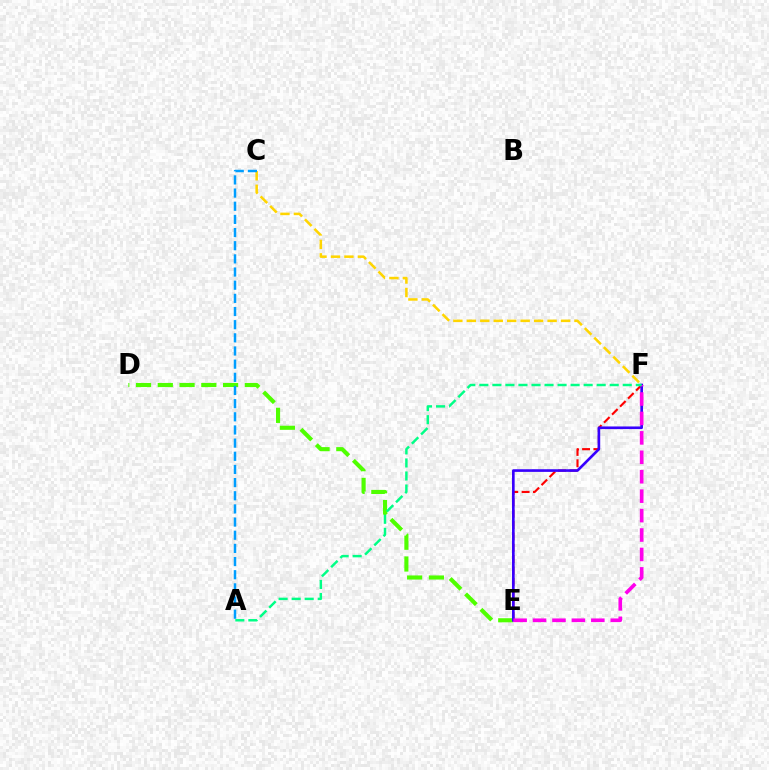{('D', 'E'): [{'color': '#4fff00', 'line_style': 'dashed', 'thickness': 2.96}], ('E', 'F'): [{'color': '#ff0000', 'line_style': 'dashed', 'thickness': 1.54}, {'color': '#3700ff', 'line_style': 'solid', 'thickness': 1.9}, {'color': '#ff00ed', 'line_style': 'dashed', 'thickness': 2.64}], ('C', 'F'): [{'color': '#ffd500', 'line_style': 'dashed', 'thickness': 1.83}], ('A', 'C'): [{'color': '#009eff', 'line_style': 'dashed', 'thickness': 1.79}], ('A', 'F'): [{'color': '#00ff86', 'line_style': 'dashed', 'thickness': 1.77}]}